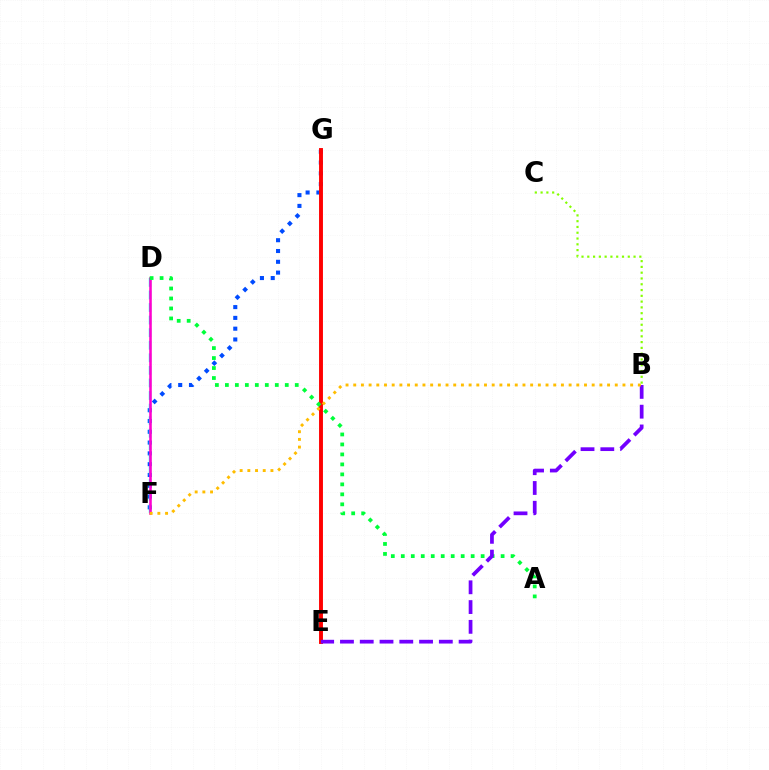{('F', 'G'): [{'color': '#004bff', 'line_style': 'dotted', 'thickness': 2.93}], ('E', 'G'): [{'color': '#ff0000', 'line_style': 'solid', 'thickness': 2.8}], ('D', 'F'): [{'color': '#00fff6', 'line_style': 'dashed', 'thickness': 1.71}, {'color': '#ff00cf', 'line_style': 'solid', 'thickness': 1.85}], ('A', 'D'): [{'color': '#00ff39', 'line_style': 'dotted', 'thickness': 2.71}], ('B', 'E'): [{'color': '#7200ff', 'line_style': 'dashed', 'thickness': 2.69}], ('B', 'C'): [{'color': '#84ff00', 'line_style': 'dotted', 'thickness': 1.57}], ('B', 'F'): [{'color': '#ffbd00', 'line_style': 'dotted', 'thickness': 2.09}]}